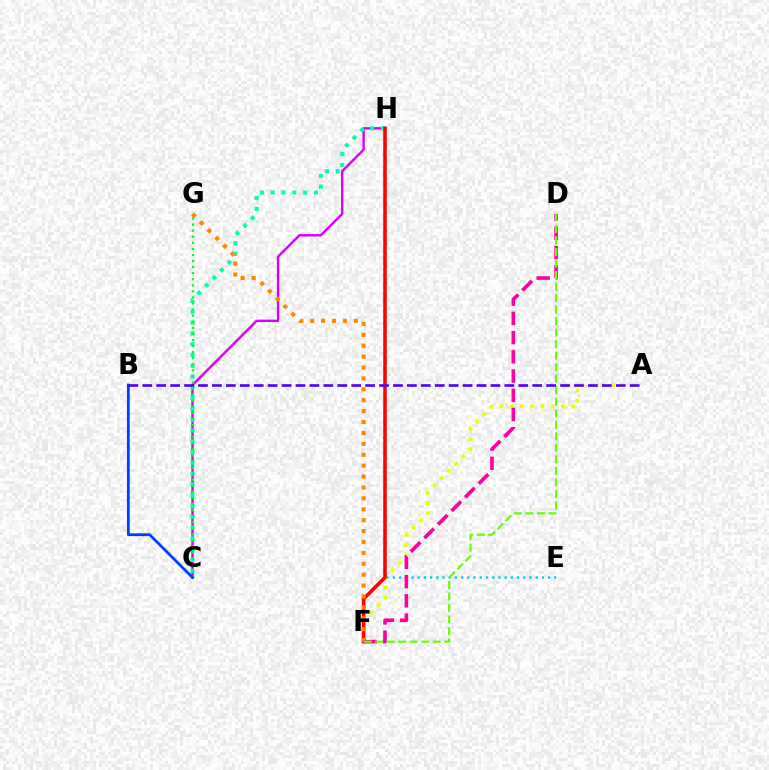{('C', 'H'): [{'color': '#d600ff', 'line_style': 'solid', 'thickness': 1.73}, {'color': '#00ffaf', 'line_style': 'dotted', 'thickness': 2.93}], ('A', 'F'): [{'color': '#eeff00', 'line_style': 'dotted', 'thickness': 2.77}], ('E', 'F'): [{'color': '#00c7ff', 'line_style': 'dotted', 'thickness': 1.69}], ('F', 'H'): [{'color': '#ff0000', 'line_style': 'solid', 'thickness': 2.56}], ('F', 'G'): [{'color': '#ff8800', 'line_style': 'dotted', 'thickness': 2.96}], ('D', 'F'): [{'color': '#ff00a0', 'line_style': 'dashed', 'thickness': 2.61}, {'color': '#66ff00', 'line_style': 'dashed', 'thickness': 1.57}], ('C', 'G'): [{'color': '#00ff27', 'line_style': 'dotted', 'thickness': 1.65}], ('B', 'C'): [{'color': '#003fff', 'line_style': 'solid', 'thickness': 2.01}], ('A', 'B'): [{'color': '#4f00ff', 'line_style': 'dashed', 'thickness': 1.89}]}